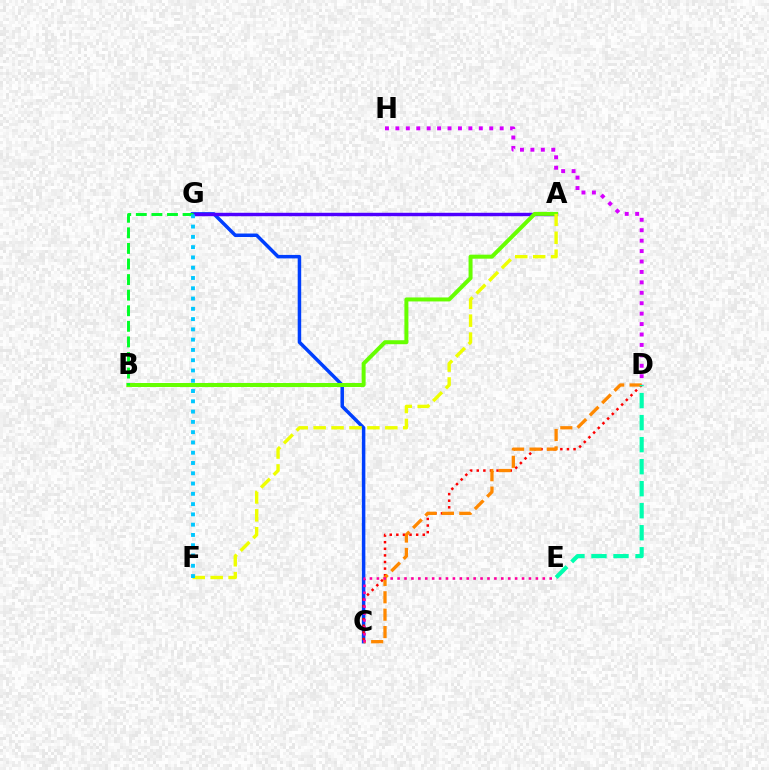{('C', 'G'): [{'color': '#003fff', 'line_style': 'solid', 'thickness': 2.52}], ('D', 'H'): [{'color': '#d600ff', 'line_style': 'dotted', 'thickness': 2.83}], ('C', 'D'): [{'color': '#ff0000', 'line_style': 'dotted', 'thickness': 1.79}, {'color': '#ff8800', 'line_style': 'dashed', 'thickness': 2.36}], ('A', 'G'): [{'color': '#4f00ff', 'line_style': 'solid', 'thickness': 2.47}], ('A', 'B'): [{'color': '#66ff00', 'line_style': 'solid', 'thickness': 2.87}], ('A', 'F'): [{'color': '#eeff00', 'line_style': 'dashed', 'thickness': 2.43}], ('B', 'G'): [{'color': '#00ff27', 'line_style': 'dashed', 'thickness': 2.12}], ('C', 'E'): [{'color': '#ff00a0', 'line_style': 'dotted', 'thickness': 1.88}], ('F', 'G'): [{'color': '#00c7ff', 'line_style': 'dotted', 'thickness': 2.79}], ('D', 'E'): [{'color': '#00ffaf', 'line_style': 'dashed', 'thickness': 2.99}]}